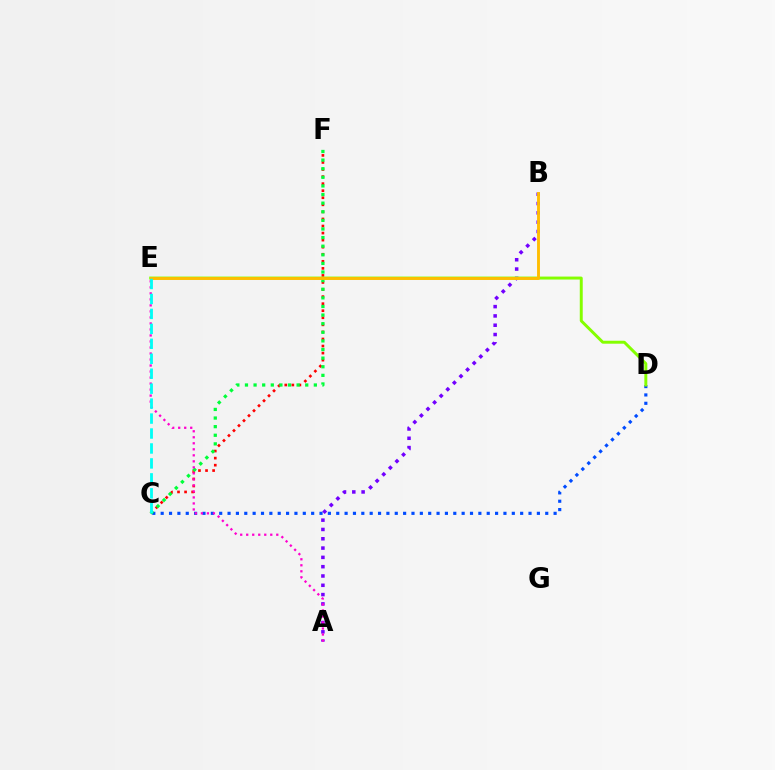{('C', 'F'): [{'color': '#ff0000', 'line_style': 'dotted', 'thickness': 1.92}, {'color': '#00ff39', 'line_style': 'dotted', 'thickness': 2.34}], ('C', 'D'): [{'color': '#004bff', 'line_style': 'dotted', 'thickness': 2.27}], ('A', 'B'): [{'color': '#7200ff', 'line_style': 'dotted', 'thickness': 2.53}], ('D', 'E'): [{'color': '#84ff00', 'line_style': 'solid', 'thickness': 2.13}], ('A', 'E'): [{'color': '#ff00cf', 'line_style': 'dotted', 'thickness': 1.63}], ('B', 'E'): [{'color': '#ffbd00', 'line_style': 'solid', 'thickness': 2.08}], ('C', 'E'): [{'color': '#00fff6', 'line_style': 'dashed', 'thickness': 2.03}]}